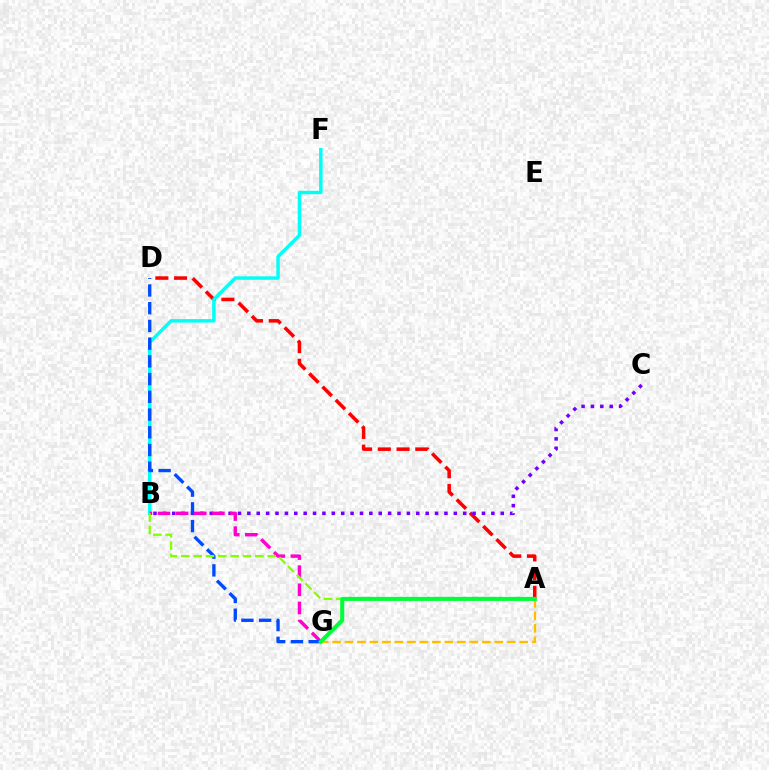{('A', 'D'): [{'color': '#ff0000', 'line_style': 'dashed', 'thickness': 2.54}], ('B', 'C'): [{'color': '#7200ff', 'line_style': 'dotted', 'thickness': 2.55}], ('A', 'G'): [{'color': '#ffbd00', 'line_style': 'dashed', 'thickness': 1.7}, {'color': '#00ff39', 'line_style': 'solid', 'thickness': 2.92}], ('B', 'F'): [{'color': '#00fff6', 'line_style': 'solid', 'thickness': 2.49}], ('B', 'G'): [{'color': '#ff00cf', 'line_style': 'dashed', 'thickness': 2.46}], ('D', 'G'): [{'color': '#004bff', 'line_style': 'dashed', 'thickness': 2.41}], ('A', 'B'): [{'color': '#84ff00', 'line_style': 'dashed', 'thickness': 1.68}]}